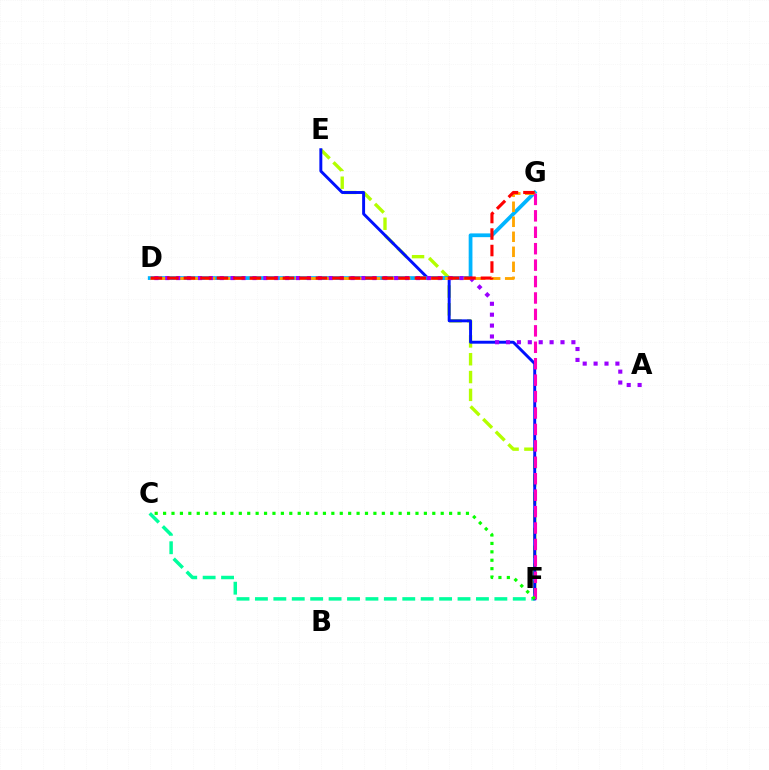{('E', 'F'): [{'color': '#b3ff00', 'line_style': 'dashed', 'thickness': 2.42}, {'color': '#0010ff', 'line_style': 'solid', 'thickness': 2.11}], ('C', 'F'): [{'color': '#00ff9d', 'line_style': 'dashed', 'thickness': 2.5}, {'color': '#08ff00', 'line_style': 'dotted', 'thickness': 2.29}], ('D', 'G'): [{'color': '#00b5ff', 'line_style': 'solid', 'thickness': 2.71}, {'color': '#ffa500', 'line_style': 'dashed', 'thickness': 2.04}, {'color': '#ff0000', 'line_style': 'dashed', 'thickness': 2.24}], ('A', 'D'): [{'color': '#9b00ff', 'line_style': 'dotted', 'thickness': 2.96}], ('F', 'G'): [{'color': '#ff00bd', 'line_style': 'dashed', 'thickness': 2.23}]}